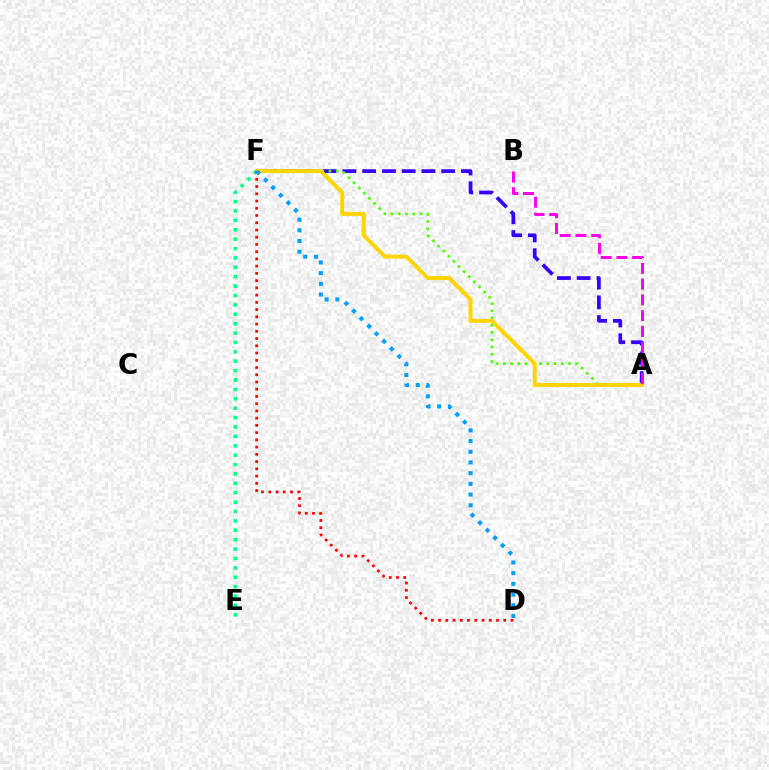{('A', 'F'): [{'color': '#3700ff', 'line_style': 'dashed', 'thickness': 2.68}, {'color': '#4fff00', 'line_style': 'dotted', 'thickness': 1.97}, {'color': '#ffd500', 'line_style': 'solid', 'thickness': 2.86}], ('A', 'B'): [{'color': '#ff00ed', 'line_style': 'dashed', 'thickness': 2.14}], ('E', 'F'): [{'color': '#00ff86', 'line_style': 'dotted', 'thickness': 2.55}], ('D', 'F'): [{'color': '#ff0000', 'line_style': 'dotted', 'thickness': 1.97}, {'color': '#009eff', 'line_style': 'dotted', 'thickness': 2.91}]}